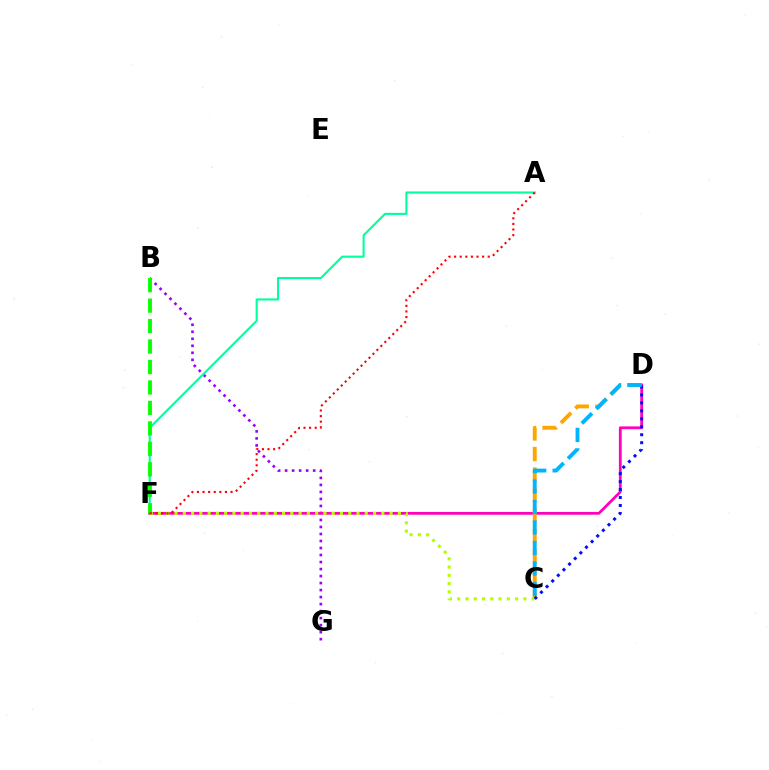{('B', 'G'): [{'color': '#9b00ff', 'line_style': 'dotted', 'thickness': 1.9}], ('A', 'F'): [{'color': '#00ff9d', 'line_style': 'solid', 'thickness': 1.52}, {'color': '#ff0000', 'line_style': 'dotted', 'thickness': 1.52}], ('D', 'F'): [{'color': '#ff00bd', 'line_style': 'solid', 'thickness': 2.0}], ('C', 'D'): [{'color': '#ffa500', 'line_style': 'dashed', 'thickness': 2.79}, {'color': '#0010ff', 'line_style': 'dotted', 'thickness': 2.16}, {'color': '#00b5ff', 'line_style': 'dashed', 'thickness': 2.78}], ('C', 'F'): [{'color': '#b3ff00', 'line_style': 'dotted', 'thickness': 2.25}], ('B', 'F'): [{'color': '#08ff00', 'line_style': 'dashed', 'thickness': 2.78}]}